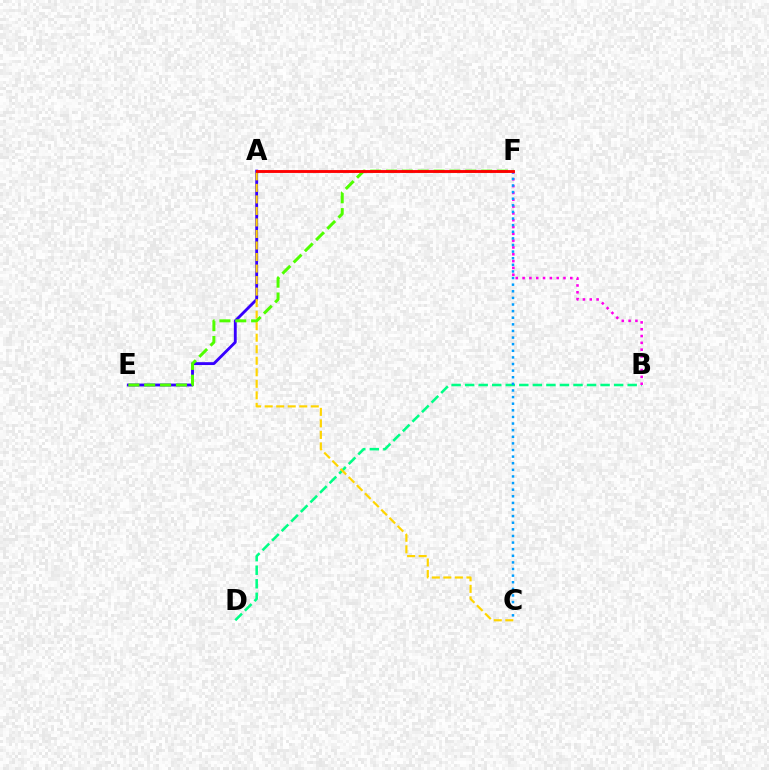{('B', 'D'): [{'color': '#00ff86', 'line_style': 'dashed', 'thickness': 1.84}], ('A', 'E'): [{'color': '#3700ff', 'line_style': 'solid', 'thickness': 2.06}], ('B', 'F'): [{'color': '#ff00ed', 'line_style': 'dotted', 'thickness': 1.85}], ('A', 'C'): [{'color': '#ffd500', 'line_style': 'dashed', 'thickness': 1.57}], ('E', 'F'): [{'color': '#4fff00', 'line_style': 'dashed', 'thickness': 2.15}], ('C', 'F'): [{'color': '#009eff', 'line_style': 'dotted', 'thickness': 1.8}], ('A', 'F'): [{'color': '#ff0000', 'line_style': 'solid', 'thickness': 2.08}]}